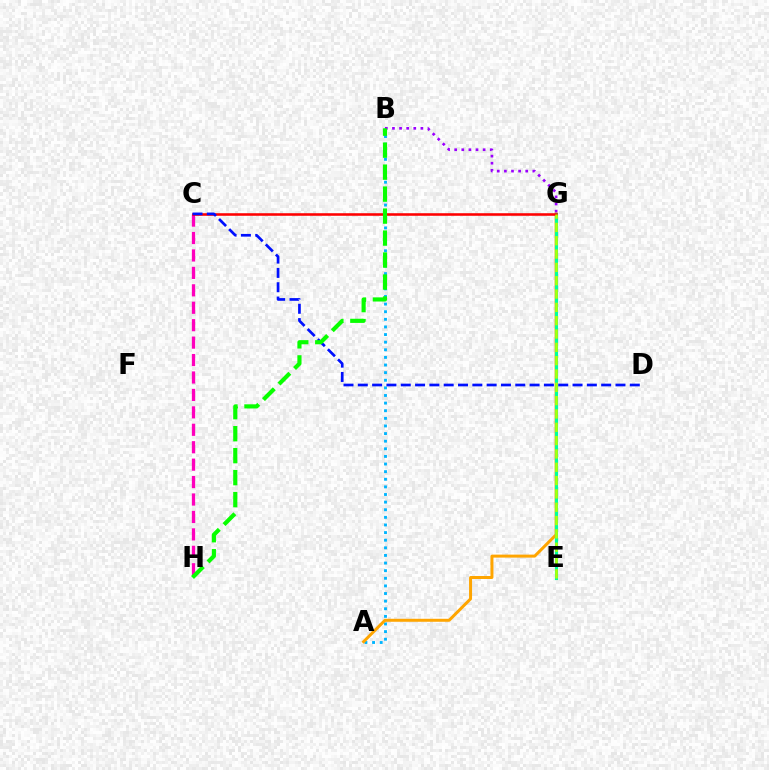{('A', 'B'): [{'color': '#00b5ff', 'line_style': 'dotted', 'thickness': 2.07}], ('A', 'G'): [{'color': '#ffa500', 'line_style': 'solid', 'thickness': 2.15}], ('C', 'H'): [{'color': '#ff00bd', 'line_style': 'dashed', 'thickness': 2.37}], ('E', 'G'): [{'color': '#00ff9d', 'line_style': 'solid', 'thickness': 2.25}, {'color': '#b3ff00', 'line_style': 'dashed', 'thickness': 1.81}], ('C', 'G'): [{'color': '#ff0000', 'line_style': 'solid', 'thickness': 1.85}], ('C', 'D'): [{'color': '#0010ff', 'line_style': 'dashed', 'thickness': 1.94}], ('B', 'G'): [{'color': '#9b00ff', 'line_style': 'dotted', 'thickness': 1.93}], ('B', 'H'): [{'color': '#08ff00', 'line_style': 'dashed', 'thickness': 2.99}]}